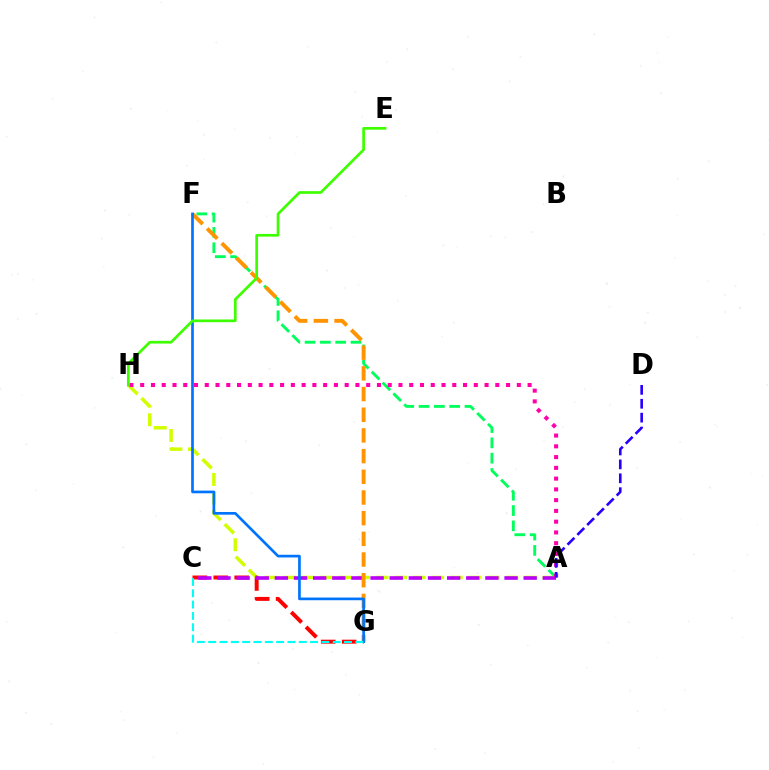{('A', 'F'): [{'color': '#00ff5c', 'line_style': 'dashed', 'thickness': 2.08}], ('A', 'H'): [{'color': '#d1ff00', 'line_style': 'dashed', 'thickness': 2.52}, {'color': '#ff00ac', 'line_style': 'dotted', 'thickness': 2.92}], ('C', 'G'): [{'color': '#ff0000', 'line_style': 'dashed', 'thickness': 2.84}, {'color': '#00fff6', 'line_style': 'dashed', 'thickness': 1.54}], ('A', 'C'): [{'color': '#b900ff', 'line_style': 'dashed', 'thickness': 2.6}], ('F', 'G'): [{'color': '#ff9400', 'line_style': 'dashed', 'thickness': 2.81}, {'color': '#0074ff', 'line_style': 'solid', 'thickness': 1.94}], ('E', 'H'): [{'color': '#3dff00', 'line_style': 'solid', 'thickness': 1.94}], ('A', 'D'): [{'color': '#2500ff', 'line_style': 'dashed', 'thickness': 1.89}]}